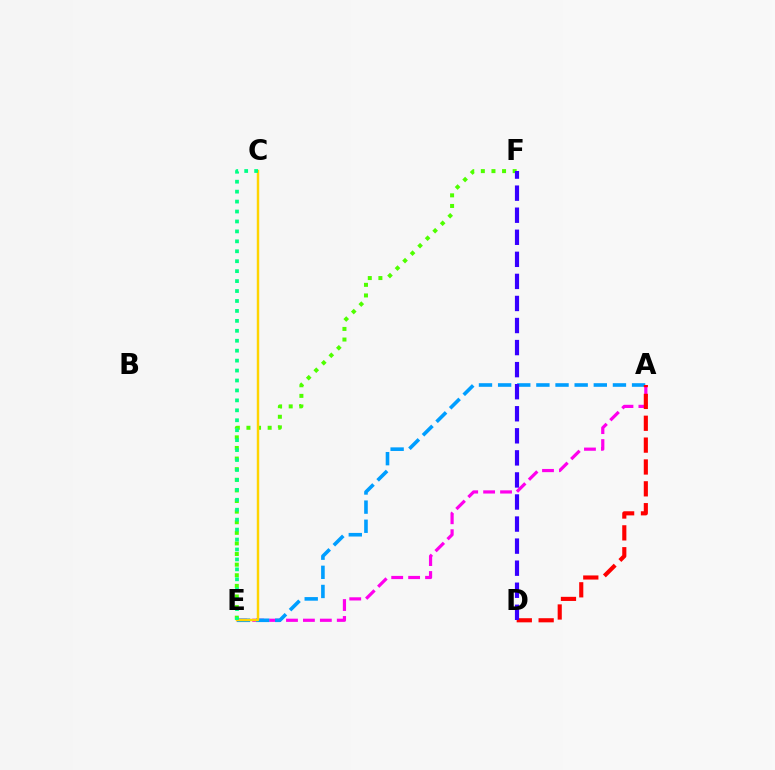{('A', 'E'): [{'color': '#ff00ed', 'line_style': 'dashed', 'thickness': 2.3}, {'color': '#009eff', 'line_style': 'dashed', 'thickness': 2.6}], ('E', 'F'): [{'color': '#4fff00', 'line_style': 'dotted', 'thickness': 2.88}], ('C', 'E'): [{'color': '#ffd500', 'line_style': 'solid', 'thickness': 1.77}, {'color': '#00ff86', 'line_style': 'dotted', 'thickness': 2.7}], ('A', 'D'): [{'color': '#ff0000', 'line_style': 'dashed', 'thickness': 2.97}], ('D', 'F'): [{'color': '#3700ff', 'line_style': 'dashed', 'thickness': 3.0}]}